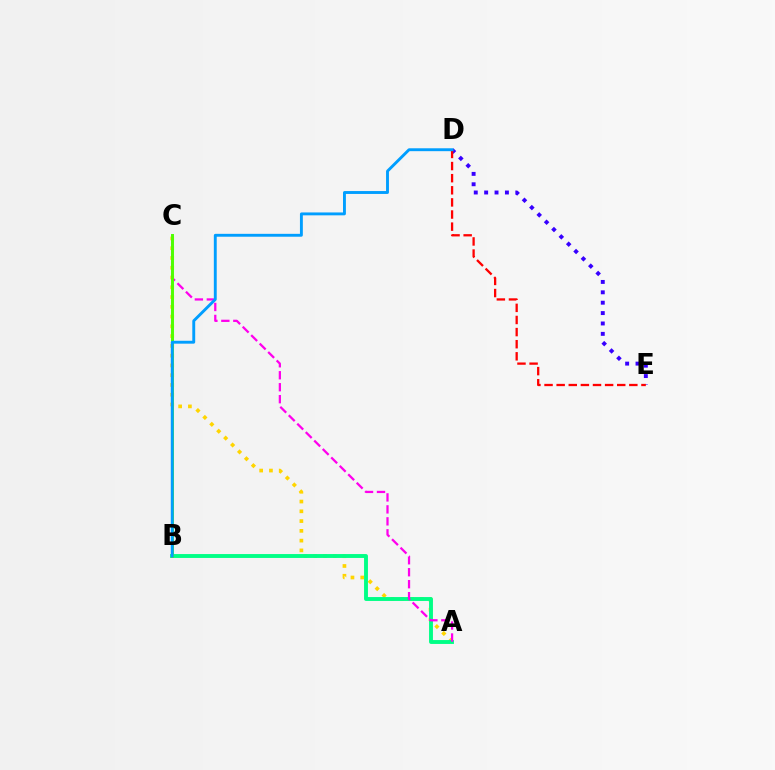{('A', 'C'): [{'color': '#ffd500', 'line_style': 'dotted', 'thickness': 2.66}, {'color': '#ff00ed', 'line_style': 'dashed', 'thickness': 1.63}], ('A', 'B'): [{'color': '#00ff86', 'line_style': 'solid', 'thickness': 2.8}], ('B', 'C'): [{'color': '#4fff00', 'line_style': 'solid', 'thickness': 2.12}], ('D', 'E'): [{'color': '#3700ff', 'line_style': 'dotted', 'thickness': 2.82}, {'color': '#ff0000', 'line_style': 'dashed', 'thickness': 1.65}], ('B', 'D'): [{'color': '#009eff', 'line_style': 'solid', 'thickness': 2.08}]}